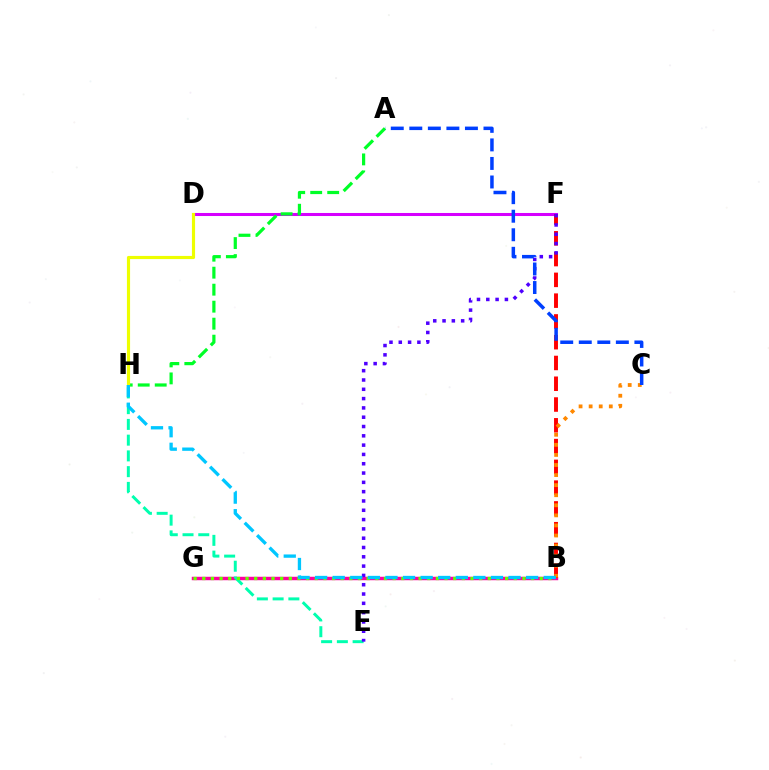{('B', 'G'): [{'color': '#ff00a0', 'line_style': 'solid', 'thickness': 2.48}, {'color': '#66ff00', 'line_style': 'dotted', 'thickness': 2.35}], ('D', 'F'): [{'color': '#d600ff', 'line_style': 'solid', 'thickness': 2.19}], ('B', 'F'): [{'color': '#ff0000', 'line_style': 'dashed', 'thickness': 2.82}], ('E', 'H'): [{'color': '#00ffaf', 'line_style': 'dashed', 'thickness': 2.14}], ('E', 'F'): [{'color': '#4f00ff', 'line_style': 'dotted', 'thickness': 2.53}], ('B', 'C'): [{'color': '#ff8800', 'line_style': 'dotted', 'thickness': 2.74}], ('A', 'H'): [{'color': '#00ff27', 'line_style': 'dashed', 'thickness': 2.31}], ('A', 'C'): [{'color': '#003fff', 'line_style': 'dashed', 'thickness': 2.52}], ('D', 'H'): [{'color': '#eeff00', 'line_style': 'solid', 'thickness': 2.27}], ('B', 'H'): [{'color': '#00c7ff', 'line_style': 'dashed', 'thickness': 2.39}]}